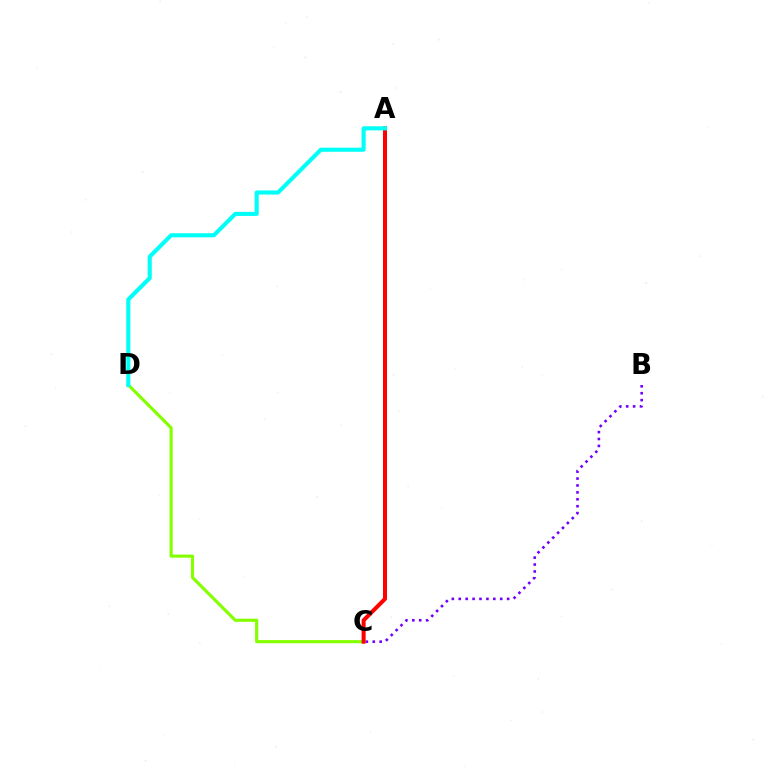{('C', 'D'): [{'color': '#84ff00', 'line_style': 'solid', 'thickness': 2.26}], ('B', 'C'): [{'color': '#7200ff', 'line_style': 'dotted', 'thickness': 1.88}], ('A', 'C'): [{'color': '#ff0000', 'line_style': 'solid', 'thickness': 2.9}], ('A', 'D'): [{'color': '#00fff6', 'line_style': 'solid', 'thickness': 2.95}]}